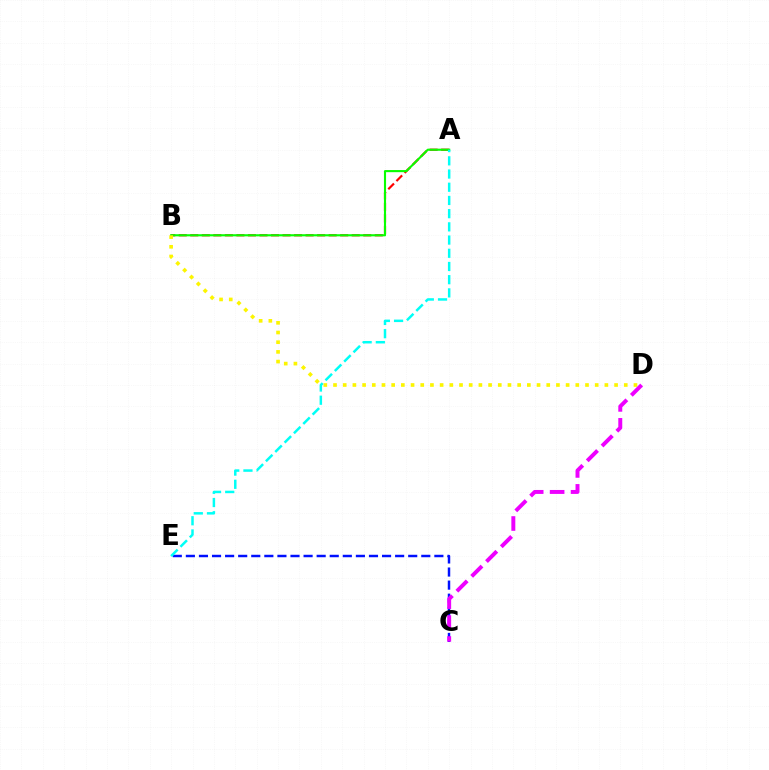{('A', 'B'): [{'color': '#ff0000', 'line_style': 'dashed', 'thickness': 1.57}, {'color': '#08ff00', 'line_style': 'solid', 'thickness': 1.53}], ('C', 'E'): [{'color': '#0010ff', 'line_style': 'dashed', 'thickness': 1.78}], ('B', 'D'): [{'color': '#fcf500', 'line_style': 'dotted', 'thickness': 2.63}], ('C', 'D'): [{'color': '#ee00ff', 'line_style': 'dashed', 'thickness': 2.84}], ('A', 'E'): [{'color': '#00fff6', 'line_style': 'dashed', 'thickness': 1.79}]}